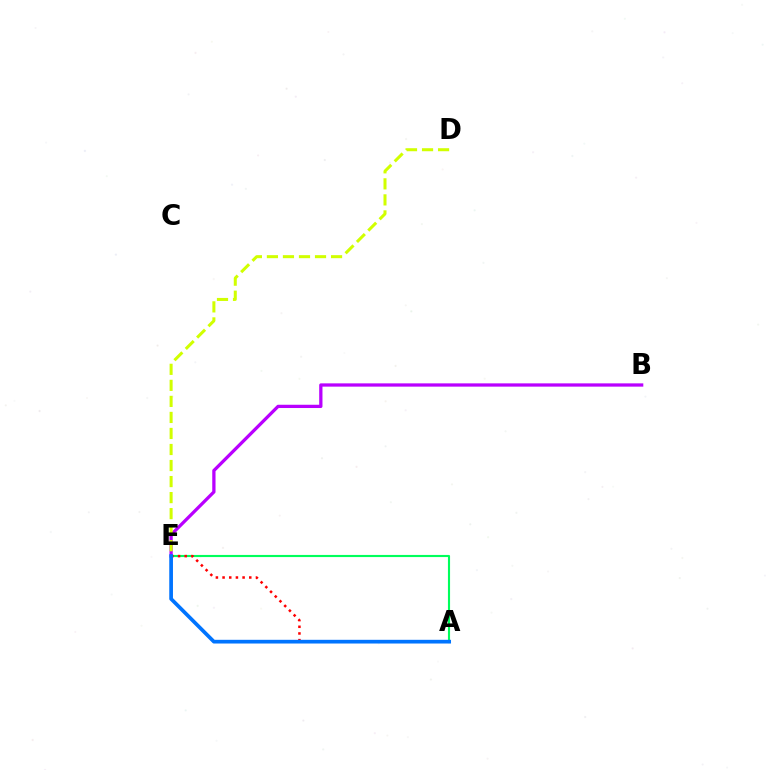{('A', 'E'): [{'color': '#00ff5c', 'line_style': 'solid', 'thickness': 1.53}, {'color': '#ff0000', 'line_style': 'dotted', 'thickness': 1.81}, {'color': '#0074ff', 'line_style': 'solid', 'thickness': 2.67}], ('B', 'E'): [{'color': '#b900ff', 'line_style': 'solid', 'thickness': 2.35}], ('D', 'E'): [{'color': '#d1ff00', 'line_style': 'dashed', 'thickness': 2.18}]}